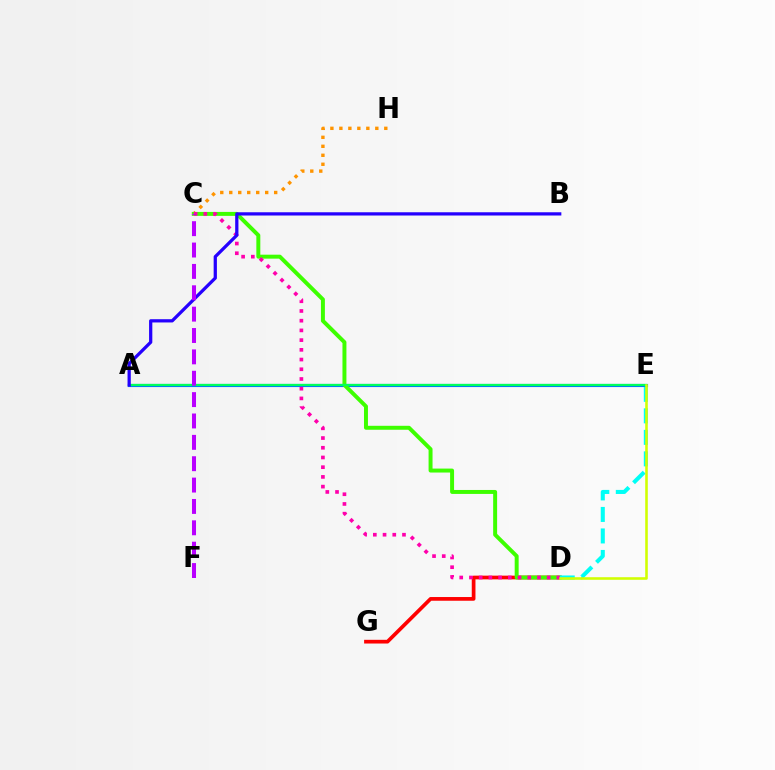{('C', 'H'): [{'color': '#ff9400', 'line_style': 'dotted', 'thickness': 2.44}], ('D', 'G'): [{'color': '#ff0000', 'line_style': 'solid', 'thickness': 2.67}], ('A', 'E'): [{'color': '#0074ff', 'line_style': 'solid', 'thickness': 2.25}, {'color': '#00ff5c', 'line_style': 'solid', 'thickness': 1.6}], ('C', 'D'): [{'color': '#3dff00', 'line_style': 'solid', 'thickness': 2.85}, {'color': '#ff00ac', 'line_style': 'dotted', 'thickness': 2.64}], ('D', 'E'): [{'color': '#00fff6', 'line_style': 'dashed', 'thickness': 2.92}, {'color': '#d1ff00', 'line_style': 'solid', 'thickness': 1.86}], ('A', 'B'): [{'color': '#2500ff', 'line_style': 'solid', 'thickness': 2.34}], ('C', 'F'): [{'color': '#b900ff', 'line_style': 'dashed', 'thickness': 2.9}]}